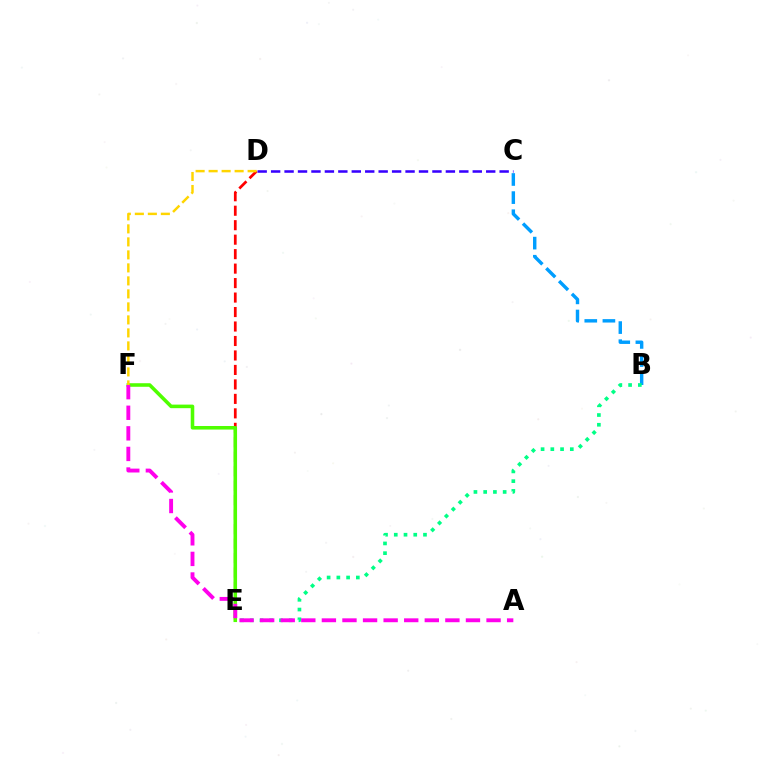{('D', 'E'): [{'color': '#ff0000', 'line_style': 'dashed', 'thickness': 1.97}], ('B', 'C'): [{'color': '#009eff', 'line_style': 'dashed', 'thickness': 2.46}], ('C', 'D'): [{'color': '#3700ff', 'line_style': 'dashed', 'thickness': 1.83}], ('E', 'F'): [{'color': '#4fff00', 'line_style': 'solid', 'thickness': 2.57}], ('B', 'E'): [{'color': '#00ff86', 'line_style': 'dotted', 'thickness': 2.65}], ('D', 'F'): [{'color': '#ffd500', 'line_style': 'dashed', 'thickness': 1.77}], ('A', 'F'): [{'color': '#ff00ed', 'line_style': 'dashed', 'thickness': 2.8}]}